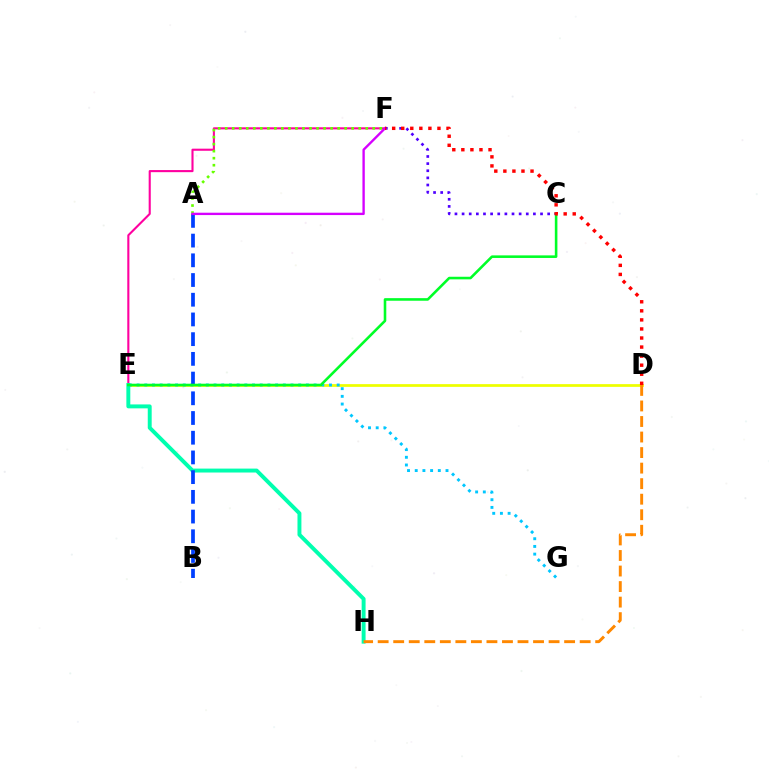{('D', 'E'): [{'color': '#eeff00', 'line_style': 'solid', 'thickness': 1.97}], ('E', 'F'): [{'color': '#ff00a0', 'line_style': 'solid', 'thickness': 1.52}], ('E', 'H'): [{'color': '#00ffaf', 'line_style': 'solid', 'thickness': 2.83}], ('E', 'G'): [{'color': '#00c7ff', 'line_style': 'dotted', 'thickness': 2.09}], ('A', 'F'): [{'color': '#66ff00', 'line_style': 'dotted', 'thickness': 1.91}, {'color': '#d600ff', 'line_style': 'solid', 'thickness': 1.7}], ('D', 'H'): [{'color': '#ff8800', 'line_style': 'dashed', 'thickness': 2.11}], ('C', 'F'): [{'color': '#4f00ff', 'line_style': 'dotted', 'thickness': 1.94}], ('A', 'B'): [{'color': '#003fff', 'line_style': 'dashed', 'thickness': 2.68}], ('C', 'E'): [{'color': '#00ff27', 'line_style': 'solid', 'thickness': 1.86}], ('D', 'F'): [{'color': '#ff0000', 'line_style': 'dotted', 'thickness': 2.46}]}